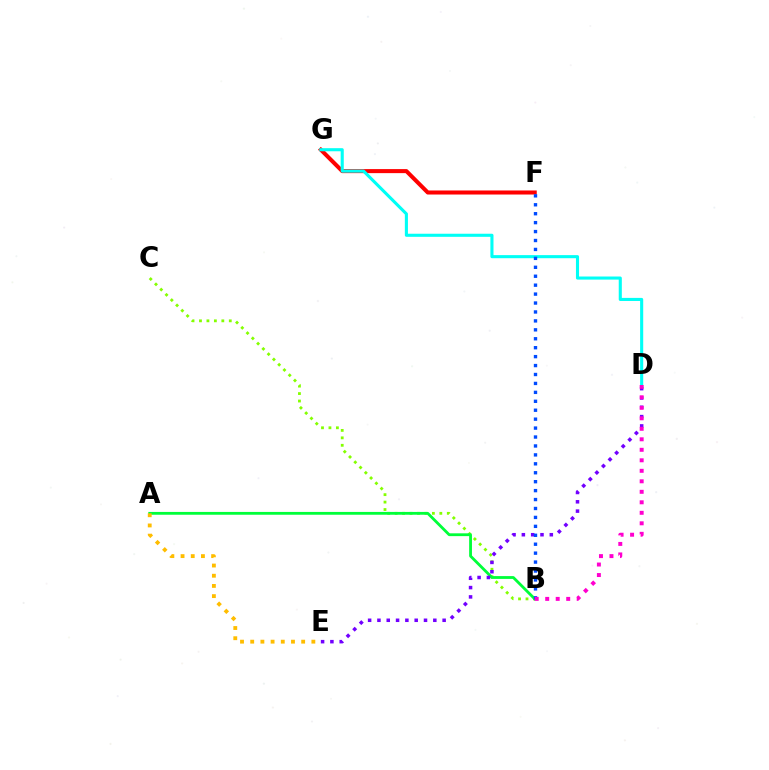{('B', 'C'): [{'color': '#84ff00', 'line_style': 'dotted', 'thickness': 2.02}], ('A', 'B'): [{'color': '#00ff39', 'line_style': 'solid', 'thickness': 2.02}], ('F', 'G'): [{'color': '#ff0000', 'line_style': 'solid', 'thickness': 2.91}], ('A', 'E'): [{'color': '#ffbd00', 'line_style': 'dotted', 'thickness': 2.77}], ('D', 'E'): [{'color': '#7200ff', 'line_style': 'dotted', 'thickness': 2.53}], ('D', 'G'): [{'color': '#00fff6', 'line_style': 'solid', 'thickness': 2.22}], ('B', 'F'): [{'color': '#004bff', 'line_style': 'dotted', 'thickness': 2.43}], ('B', 'D'): [{'color': '#ff00cf', 'line_style': 'dotted', 'thickness': 2.85}]}